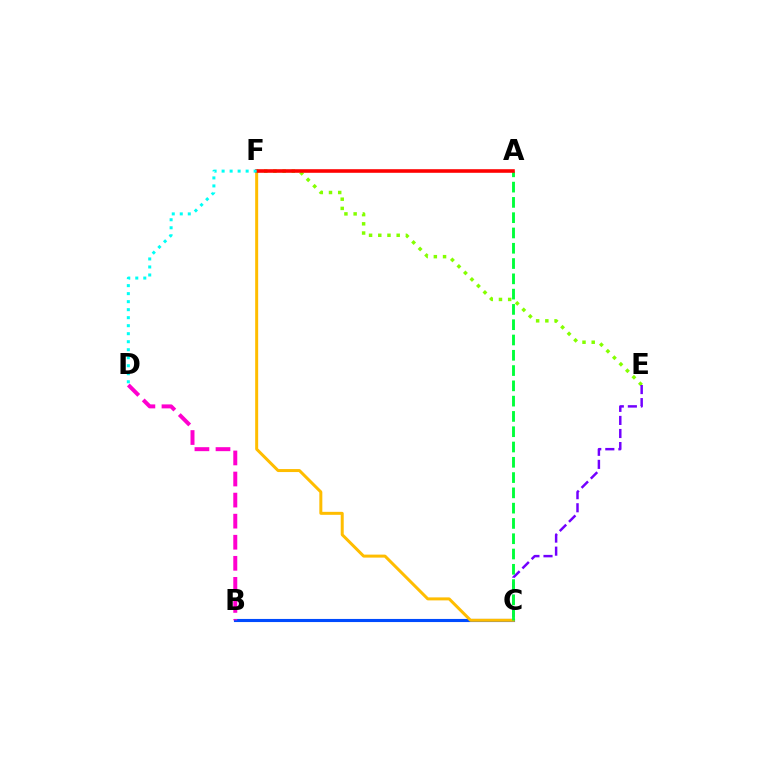{('B', 'C'): [{'color': '#004bff', 'line_style': 'solid', 'thickness': 2.24}], ('E', 'F'): [{'color': '#84ff00', 'line_style': 'dotted', 'thickness': 2.5}], ('C', 'F'): [{'color': '#ffbd00', 'line_style': 'solid', 'thickness': 2.16}], ('C', 'E'): [{'color': '#7200ff', 'line_style': 'dashed', 'thickness': 1.77}], ('A', 'C'): [{'color': '#00ff39', 'line_style': 'dashed', 'thickness': 2.08}], ('A', 'F'): [{'color': '#ff0000', 'line_style': 'solid', 'thickness': 2.58}], ('D', 'F'): [{'color': '#00fff6', 'line_style': 'dotted', 'thickness': 2.18}], ('B', 'D'): [{'color': '#ff00cf', 'line_style': 'dashed', 'thickness': 2.86}]}